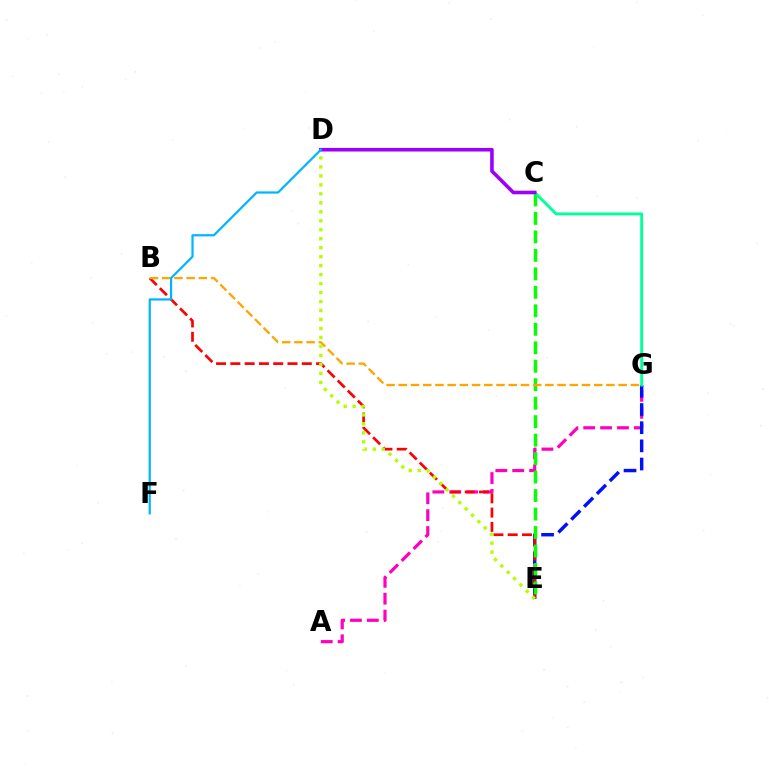{('A', 'G'): [{'color': '#ff00bd', 'line_style': 'dashed', 'thickness': 2.29}], ('E', 'G'): [{'color': '#0010ff', 'line_style': 'dashed', 'thickness': 2.47}], ('B', 'E'): [{'color': '#ff0000', 'line_style': 'dashed', 'thickness': 1.94}], ('C', 'E'): [{'color': '#08ff00', 'line_style': 'dashed', 'thickness': 2.51}], ('D', 'E'): [{'color': '#b3ff00', 'line_style': 'dotted', 'thickness': 2.44}], ('B', 'G'): [{'color': '#ffa500', 'line_style': 'dashed', 'thickness': 1.66}], ('C', 'G'): [{'color': '#00ff9d', 'line_style': 'solid', 'thickness': 2.08}], ('C', 'D'): [{'color': '#9b00ff', 'line_style': 'solid', 'thickness': 2.58}], ('D', 'F'): [{'color': '#00b5ff', 'line_style': 'solid', 'thickness': 1.59}]}